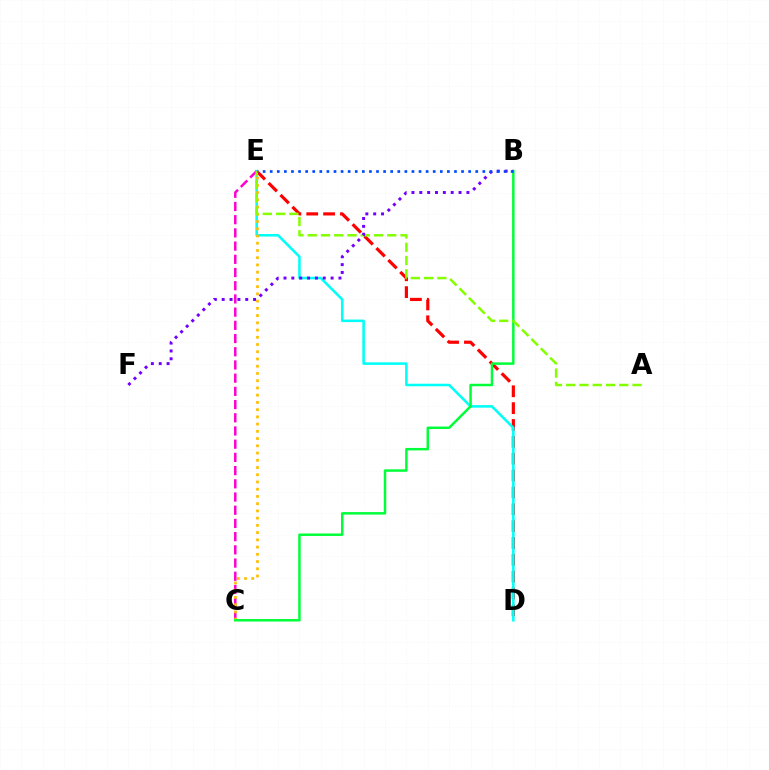{('D', 'E'): [{'color': '#ff0000', 'line_style': 'dashed', 'thickness': 2.29}, {'color': '#00fff6', 'line_style': 'solid', 'thickness': 1.83}], ('C', 'E'): [{'color': '#ff00cf', 'line_style': 'dashed', 'thickness': 1.79}, {'color': '#ffbd00', 'line_style': 'dotted', 'thickness': 1.97}], ('B', 'C'): [{'color': '#00ff39', 'line_style': 'solid', 'thickness': 1.79}], ('A', 'E'): [{'color': '#84ff00', 'line_style': 'dashed', 'thickness': 1.8}], ('B', 'F'): [{'color': '#7200ff', 'line_style': 'dotted', 'thickness': 2.13}], ('B', 'E'): [{'color': '#004bff', 'line_style': 'dotted', 'thickness': 1.93}]}